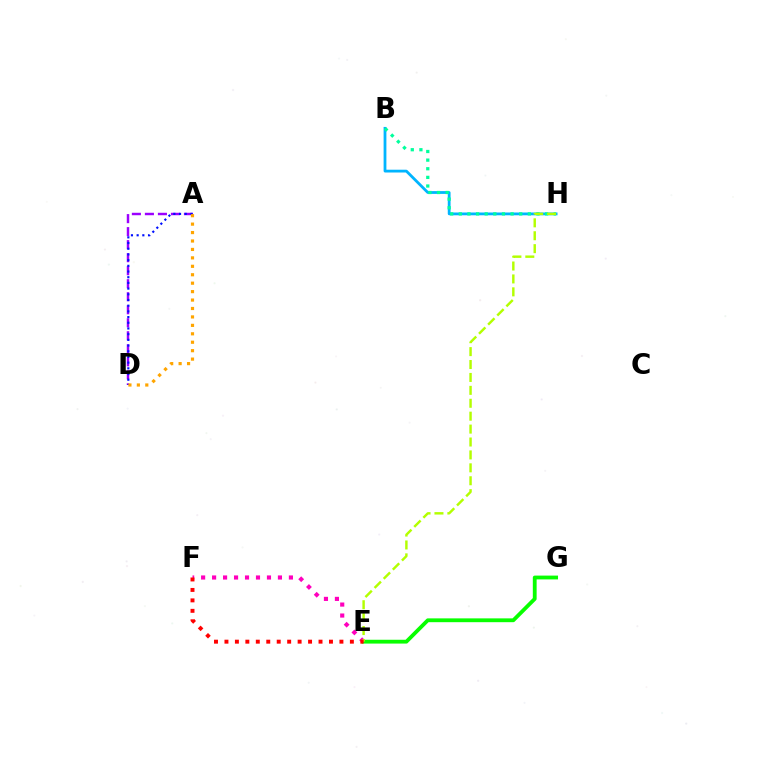{('A', 'D'): [{'color': '#9b00ff', 'line_style': 'dashed', 'thickness': 1.77}, {'color': '#0010ff', 'line_style': 'dotted', 'thickness': 1.55}, {'color': '#ffa500', 'line_style': 'dotted', 'thickness': 2.29}], ('B', 'H'): [{'color': '#00b5ff', 'line_style': 'solid', 'thickness': 2.01}, {'color': '#00ff9d', 'line_style': 'dotted', 'thickness': 2.34}], ('E', 'G'): [{'color': '#08ff00', 'line_style': 'solid', 'thickness': 2.75}], ('E', 'F'): [{'color': '#ff00bd', 'line_style': 'dotted', 'thickness': 2.98}, {'color': '#ff0000', 'line_style': 'dotted', 'thickness': 2.84}], ('E', 'H'): [{'color': '#b3ff00', 'line_style': 'dashed', 'thickness': 1.75}]}